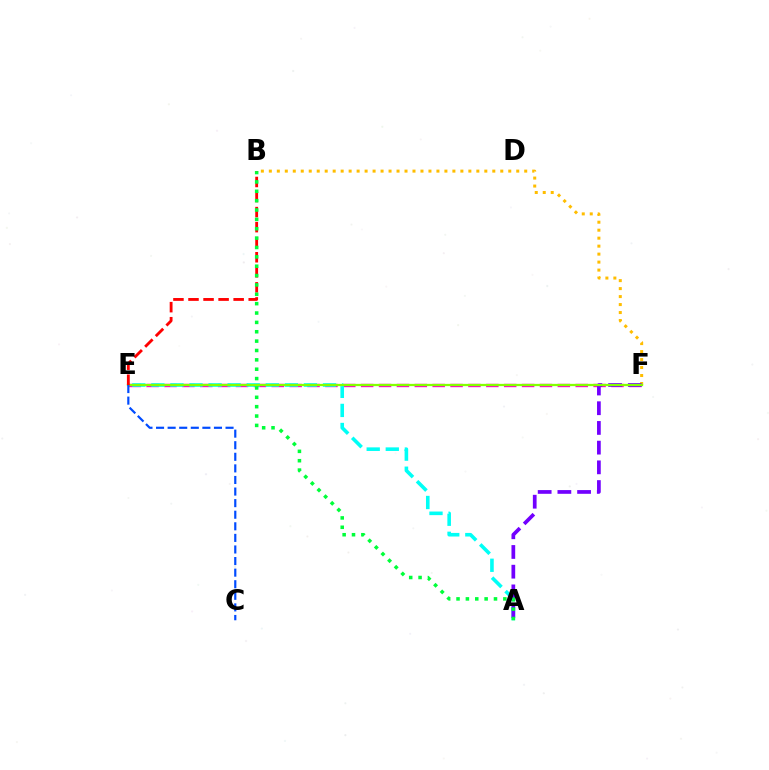{('E', 'F'): [{'color': '#ff00cf', 'line_style': 'dashed', 'thickness': 2.43}, {'color': '#84ff00', 'line_style': 'solid', 'thickness': 1.64}], ('A', 'E'): [{'color': '#00fff6', 'line_style': 'dashed', 'thickness': 2.59}], ('B', 'F'): [{'color': '#ffbd00', 'line_style': 'dotted', 'thickness': 2.17}], ('A', 'F'): [{'color': '#7200ff', 'line_style': 'dashed', 'thickness': 2.68}], ('C', 'E'): [{'color': '#004bff', 'line_style': 'dashed', 'thickness': 1.57}], ('B', 'E'): [{'color': '#ff0000', 'line_style': 'dashed', 'thickness': 2.04}], ('A', 'B'): [{'color': '#00ff39', 'line_style': 'dotted', 'thickness': 2.54}]}